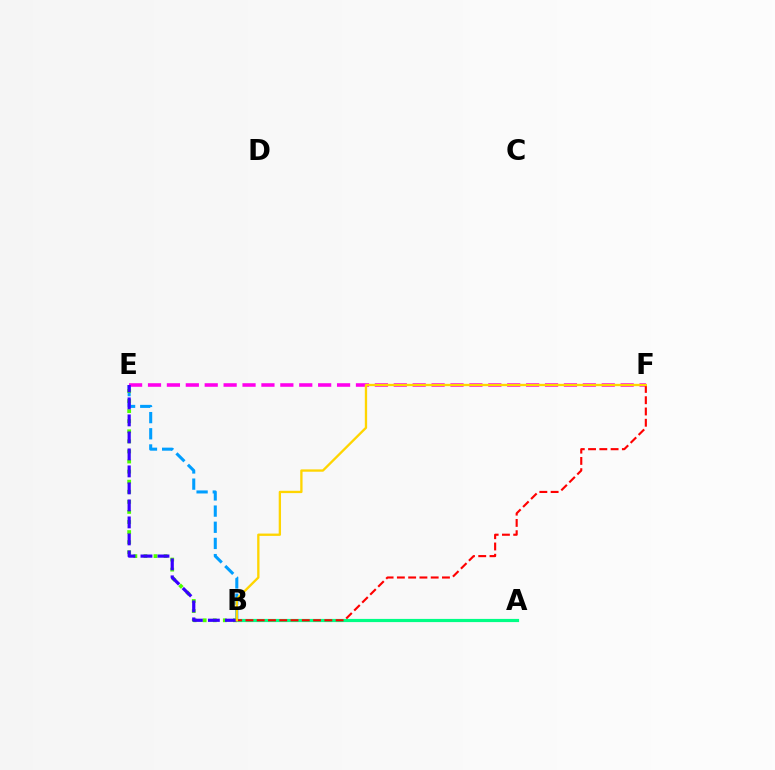{('B', 'E'): [{'color': '#009eff', 'line_style': 'dashed', 'thickness': 2.2}, {'color': '#4fff00', 'line_style': 'dotted', 'thickness': 2.74}, {'color': '#3700ff', 'line_style': 'dashed', 'thickness': 2.31}], ('E', 'F'): [{'color': '#ff00ed', 'line_style': 'dashed', 'thickness': 2.57}], ('A', 'B'): [{'color': '#00ff86', 'line_style': 'solid', 'thickness': 2.29}], ('B', 'F'): [{'color': '#ff0000', 'line_style': 'dashed', 'thickness': 1.53}, {'color': '#ffd500', 'line_style': 'solid', 'thickness': 1.68}]}